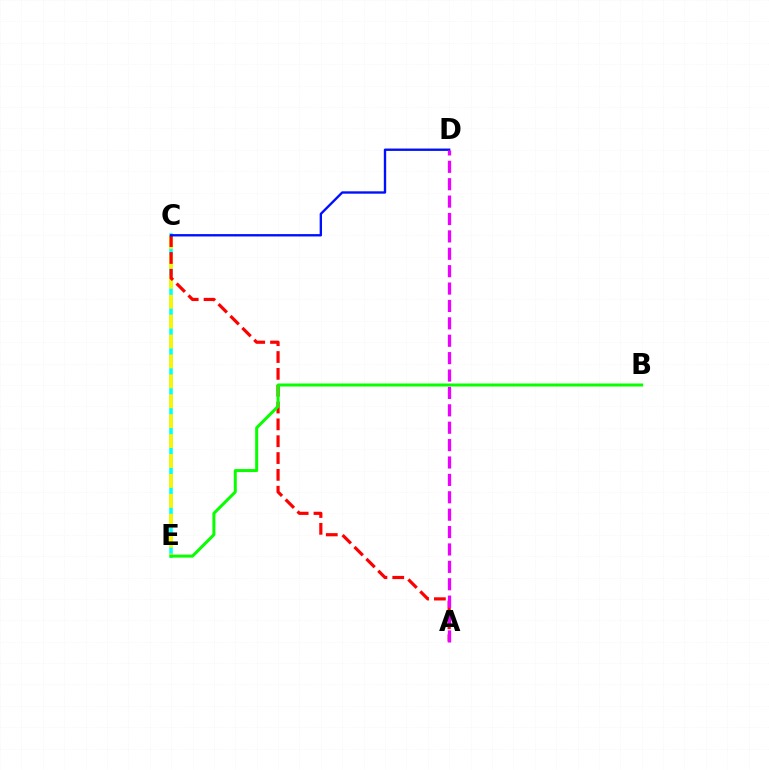{('C', 'E'): [{'color': '#00fff6', 'line_style': 'solid', 'thickness': 2.56}, {'color': '#fcf500', 'line_style': 'dashed', 'thickness': 2.71}], ('A', 'C'): [{'color': '#ff0000', 'line_style': 'dashed', 'thickness': 2.29}], ('B', 'E'): [{'color': '#08ff00', 'line_style': 'solid', 'thickness': 2.16}], ('C', 'D'): [{'color': '#0010ff', 'line_style': 'solid', 'thickness': 1.7}], ('A', 'D'): [{'color': '#ee00ff', 'line_style': 'dashed', 'thickness': 2.36}]}